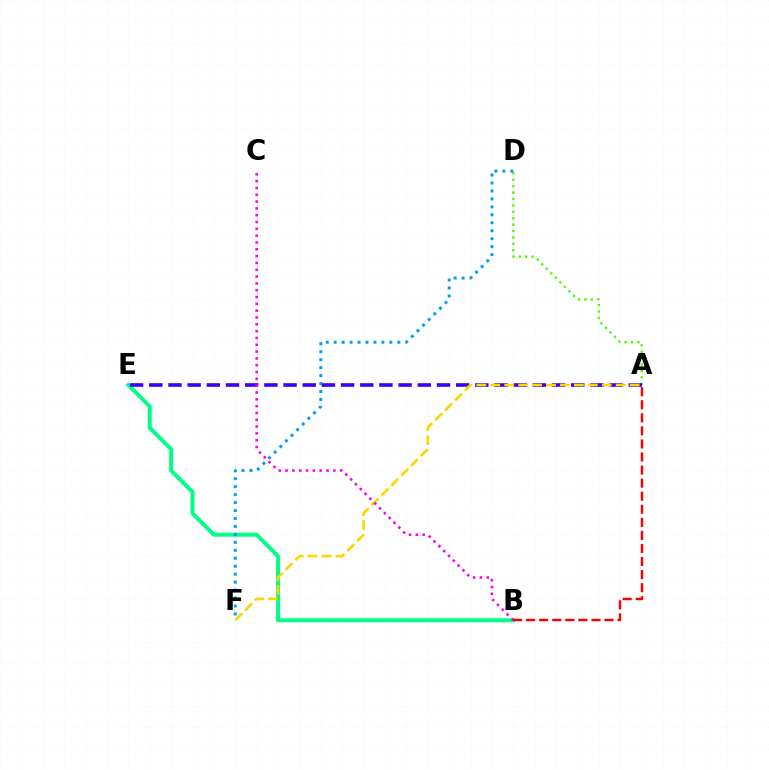{('A', 'D'): [{'color': '#4fff00', 'line_style': 'dotted', 'thickness': 1.74}], ('B', 'E'): [{'color': '#00ff86', 'line_style': 'solid', 'thickness': 2.86}], ('D', 'F'): [{'color': '#009eff', 'line_style': 'dotted', 'thickness': 2.16}], ('A', 'E'): [{'color': '#3700ff', 'line_style': 'dashed', 'thickness': 2.61}], ('A', 'F'): [{'color': '#ffd500', 'line_style': 'dashed', 'thickness': 1.89}], ('B', 'C'): [{'color': '#ff00ed', 'line_style': 'dotted', 'thickness': 1.85}], ('A', 'B'): [{'color': '#ff0000', 'line_style': 'dashed', 'thickness': 1.77}]}